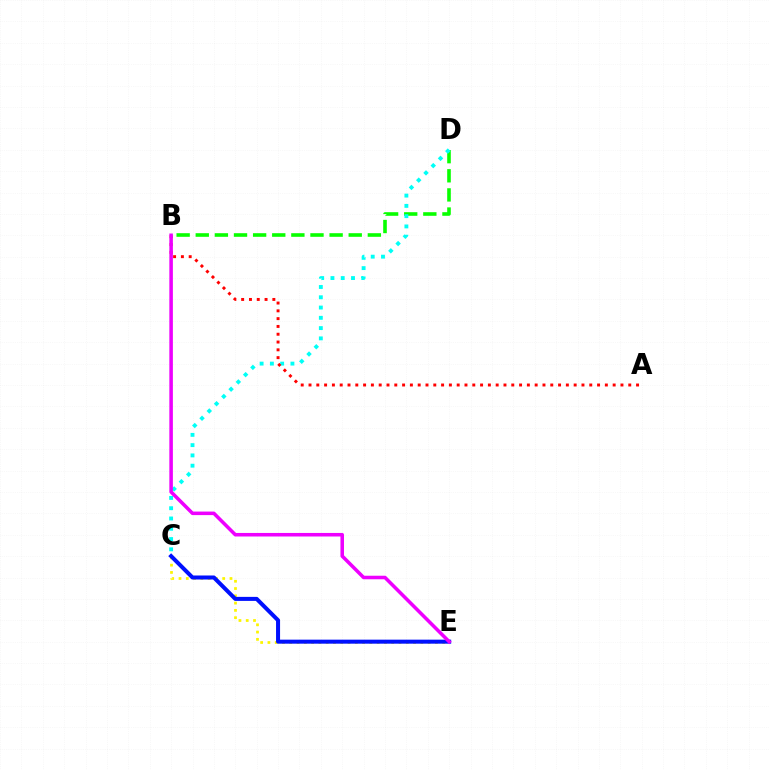{('C', 'E'): [{'color': '#fcf500', 'line_style': 'dotted', 'thickness': 1.98}, {'color': '#0010ff', 'line_style': 'solid', 'thickness': 2.9}], ('B', 'D'): [{'color': '#08ff00', 'line_style': 'dashed', 'thickness': 2.6}], ('C', 'D'): [{'color': '#00fff6', 'line_style': 'dotted', 'thickness': 2.79}], ('A', 'B'): [{'color': '#ff0000', 'line_style': 'dotted', 'thickness': 2.12}], ('B', 'E'): [{'color': '#ee00ff', 'line_style': 'solid', 'thickness': 2.55}]}